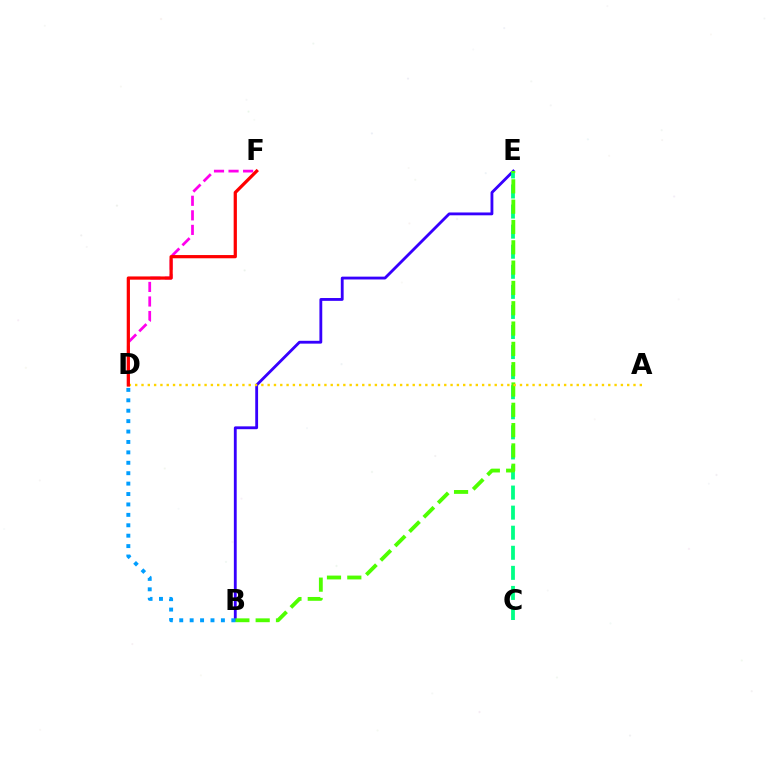{('D', 'F'): [{'color': '#ff00ed', 'line_style': 'dashed', 'thickness': 1.98}, {'color': '#ff0000', 'line_style': 'solid', 'thickness': 2.33}], ('B', 'E'): [{'color': '#3700ff', 'line_style': 'solid', 'thickness': 2.04}, {'color': '#4fff00', 'line_style': 'dashed', 'thickness': 2.76}], ('C', 'E'): [{'color': '#00ff86', 'line_style': 'dashed', 'thickness': 2.73}], ('A', 'D'): [{'color': '#ffd500', 'line_style': 'dotted', 'thickness': 1.71}], ('B', 'D'): [{'color': '#009eff', 'line_style': 'dotted', 'thickness': 2.83}]}